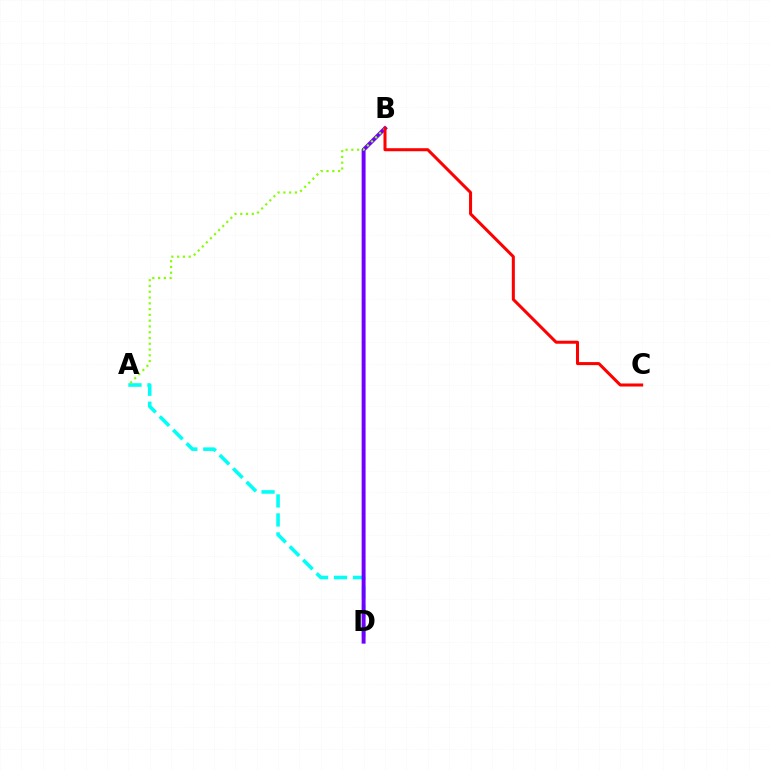{('A', 'D'): [{'color': '#00fff6', 'line_style': 'dashed', 'thickness': 2.58}], ('B', 'D'): [{'color': '#7200ff', 'line_style': 'solid', 'thickness': 2.83}], ('A', 'B'): [{'color': '#84ff00', 'line_style': 'dotted', 'thickness': 1.57}], ('B', 'C'): [{'color': '#ff0000', 'line_style': 'solid', 'thickness': 2.18}]}